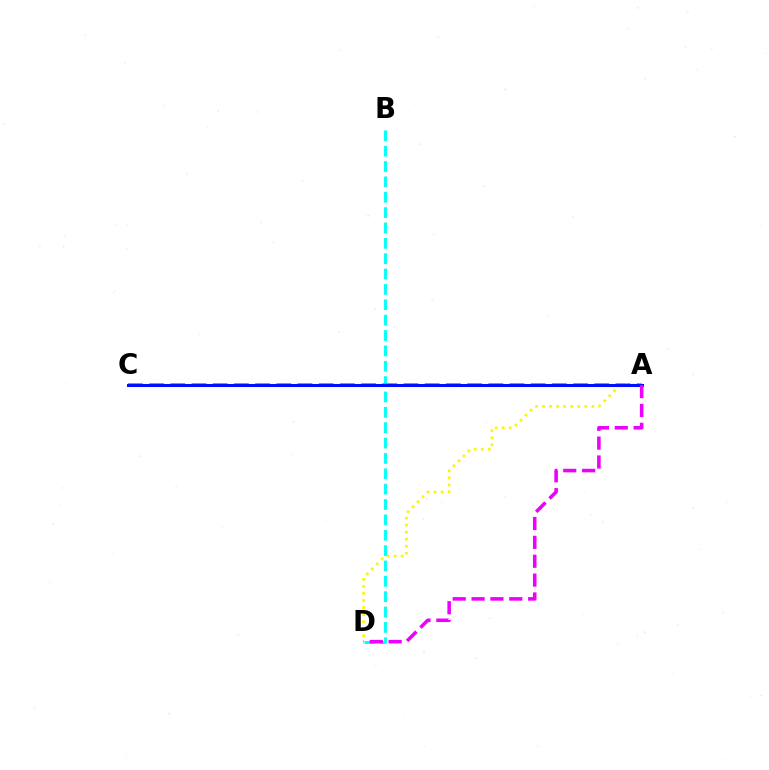{('B', 'D'): [{'color': '#00fff6', 'line_style': 'dashed', 'thickness': 2.09}], ('A', 'C'): [{'color': '#08ff00', 'line_style': 'dashed', 'thickness': 2.88}, {'color': '#ff0000', 'line_style': 'dotted', 'thickness': 1.8}, {'color': '#0010ff', 'line_style': 'solid', 'thickness': 2.19}], ('A', 'D'): [{'color': '#fcf500', 'line_style': 'dotted', 'thickness': 1.91}, {'color': '#ee00ff', 'line_style': 'dashed', 'thickness': 2.56}]}